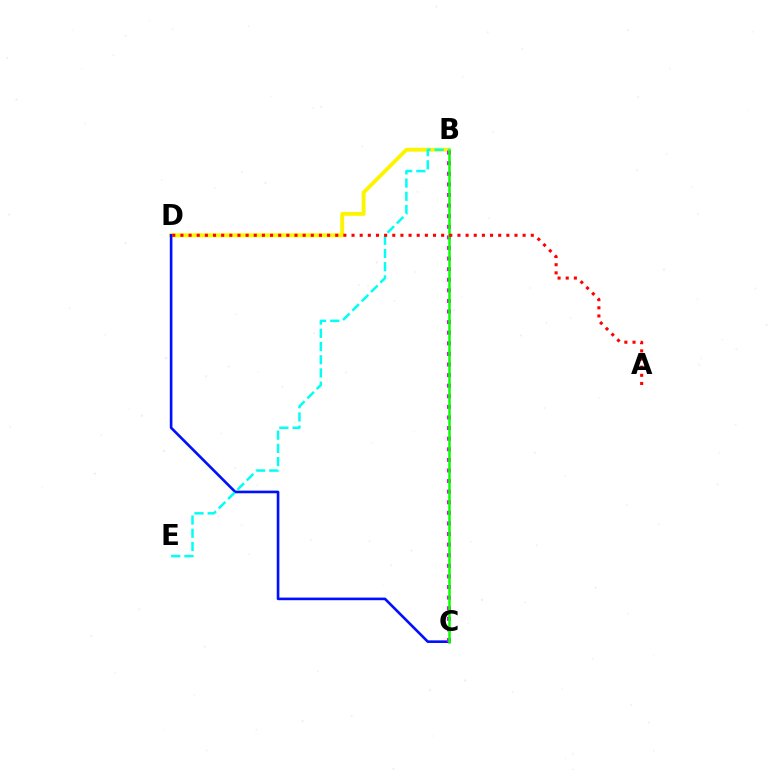{('B', 'D'): [{'color': '#fcf500', 'line_style': 'solid', 'thickness': 2.79}], ('C', 'D'): [{'color': '#0010ff', 'line_style': 'solid', 'thickness': 1.9}], ('B', 'C'): [{'color': '#ee00ff', 'line_style': 'dotted', 'thickness': 2.88}, {'color': '#08ff00', 'line_style': 'solid', 'thickness': 1.8}], ('B', 'E'): [{'color': '#00fff6', 'line_style': 'dashed', 'thickness': 1.8}], ('A', 'D'): [{'color': '#ff0000', 'line_style': 'dotted', 'thickness': 2.21}]}